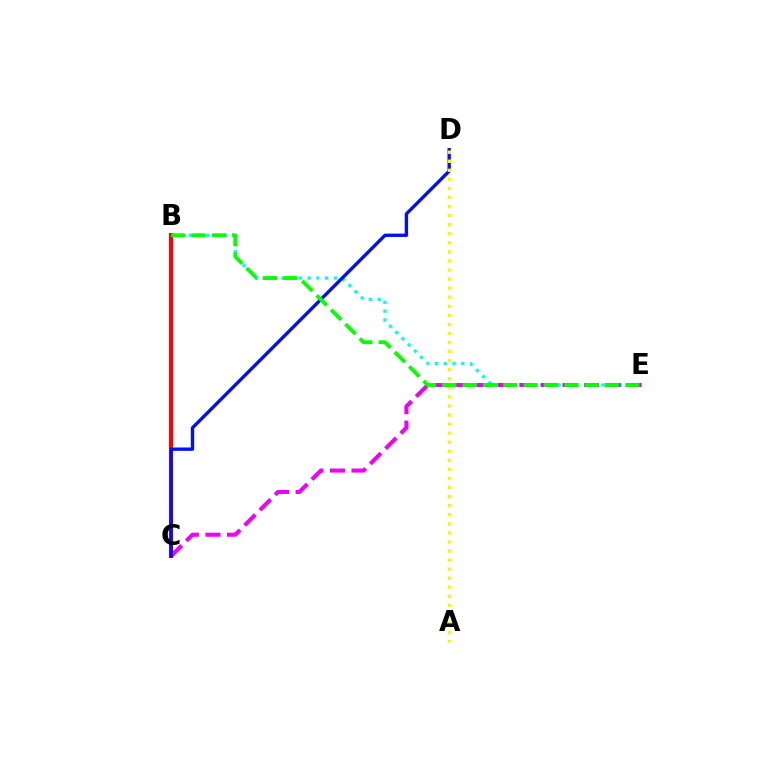{('B', 'E'): [{'color': '#00fff6', 'line_style': 'dotted', 'thickness': 2.38}, {'color': '#08ff00', 'line_style': 'dashed', 'thickness': 2.76}], ('C', 'E'): [{'color': '#ee00ff', 'line_style': 'dashed', 'thickness': 2.93}], ('B', 'C'): [{'color': '#ff0000', 'line_style': 'solid', 'thickness': 2.95}], ('C', 'D'): [{'color': '#0010ff', 'line_style': 'solid', 'thickness': 2.41}], ('A', 'D'): [{'color': '#fcf500', 'line_style': 'dotted', 'thickness': 2.46}]}